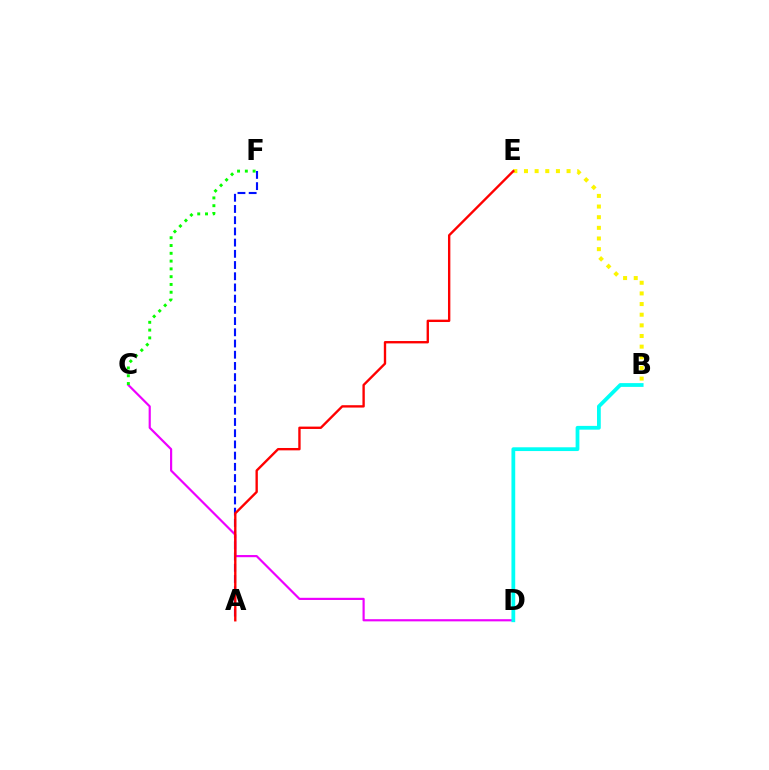{('A', 'F'): [{'color': '#0010ff', 'line_style': 'dashed', 'thickness': 1.52}], ('B', 'E'): [{'color': '#fcf500', 'line_style': 'dotted', 'thickness': 2.89}], ('C', 'D'): [{'color': '#ee00ff', 'line_style': 'solid', 'thickness': 1.57}], ('A', 'E'): [{'color': '#ff0000', 'line_style': 'solid', 'thickness': 1.7}], ('B', 'D'): [{'color': '#00fff6', 'line_style': 'solid', 'thickness': 2.72}], ('C', 'F'): [{'color': '#08ff00', 'line_style': 'dotted', 'thickness': 2.12}]}